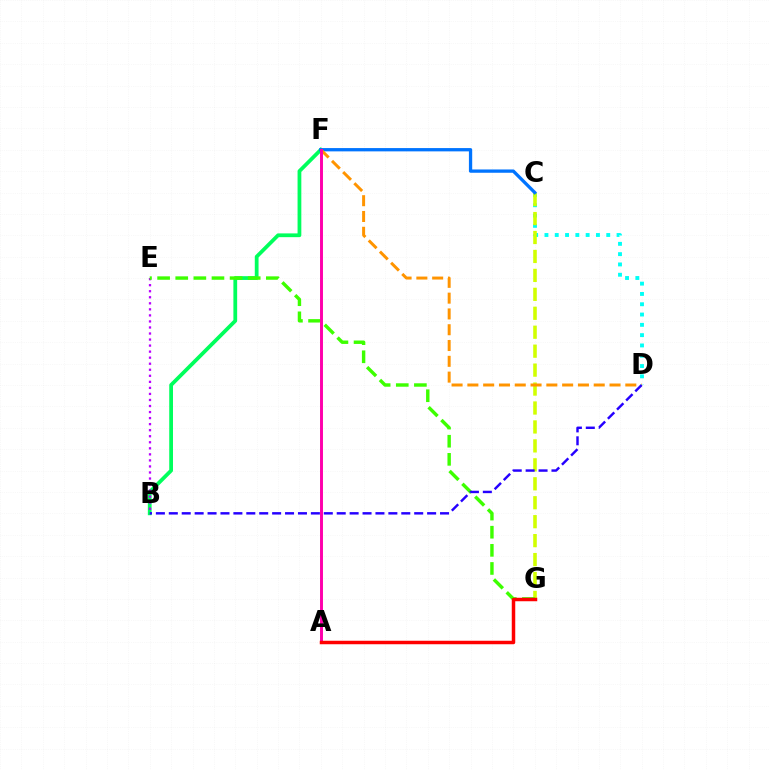{('B', 'F'): [{'color': '#00ff5c', 'line_style': 'solid', 'thickness': 2.71}], ('C', 'D'): [{'color': '#00fff6', 'line_style': 'dotted', 'thickness': 2.8}], ('C', 'G'): [{'color': '#d1ff00', 'line_style': 'dashed', 'thickness': 2.57}], ('B', 'E'): [{'color': '#b900ff', 'line_style': 'dotted', 'thickness': 1.64}], ('C', 'F'): [{'color': '#0074ff', 'line_style': 'solid', 'thickness': 2.37}], ('D', 'F'): [{'color': '#ff9400', 'line_style': 'dashed', 'thickness': 2.15}], ('E', 'G'): [{'color': '#3dff00', 'line_style': 'dashed', 'thickness': 2.46}], ('A', 'F'): [{'color': '#ff00ac', 'line_style': 'solid', 'thickness': 2.12}], ('A', 'G'): [{'color': '#ff0000', 'line_style': 'solid', 'thickness': 2.51}], ('B', 'D'): [{'color': '#2500ff', 'line_style': 'dashed', 'thickness': 1.75}]}